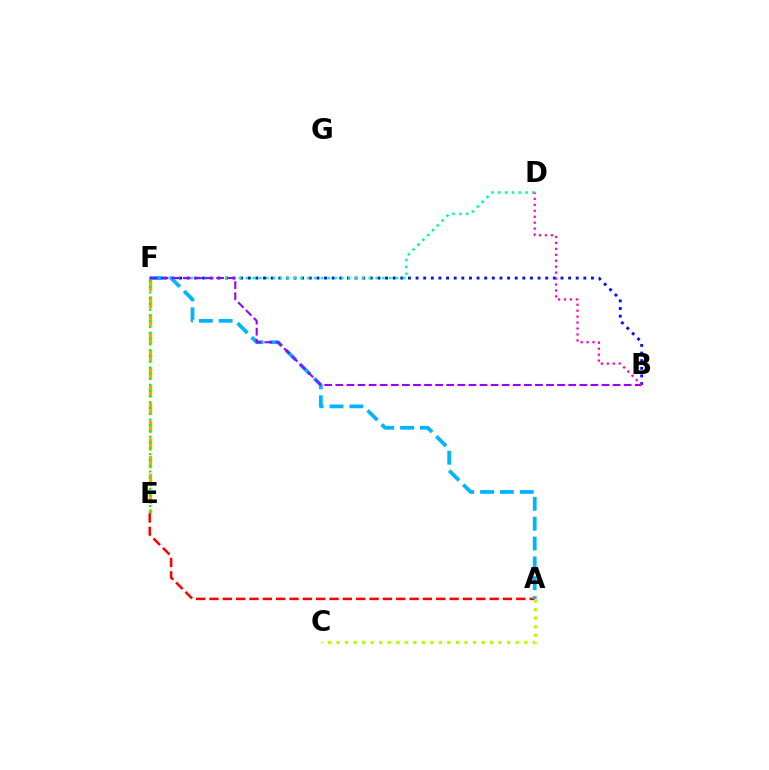{('E', 'F'): [{'color': '#ffa500', 'line_style': 'dashed', 'thickness': 2.41}, {'color': '#08ff00', 'line_style': 'dotted', 'thickness': 1.57}], ('B', 'F'): [{'color': '#0010ff', 'line_style': 'dotted', 'thickness': 2.07}, {'color': '#9b00ff', 'line_style': 'dashed', 'thickness': 1.51}], ('D', 'F'): [{'color': '#00ff9d', 'line_style': 'dotted', 'thickness': 1.86}], ('A', 'E'): [{'color': '#ff0000', 'line_style': 'dashed', 'thickness': 1.81}], ('A', 'F'): [{'color': '#00b5ff', 'line_style': 'dashed', 'thickness': 2.7}], ('B', 'D'): [{'color': '#ff00bd', 'line_style': 'dotted', 'thickness': 1.62}], ('A', 'C'): [{'color': '#b3ff00', 'line_style': 'dotted', 'thickness': 2.32}]}